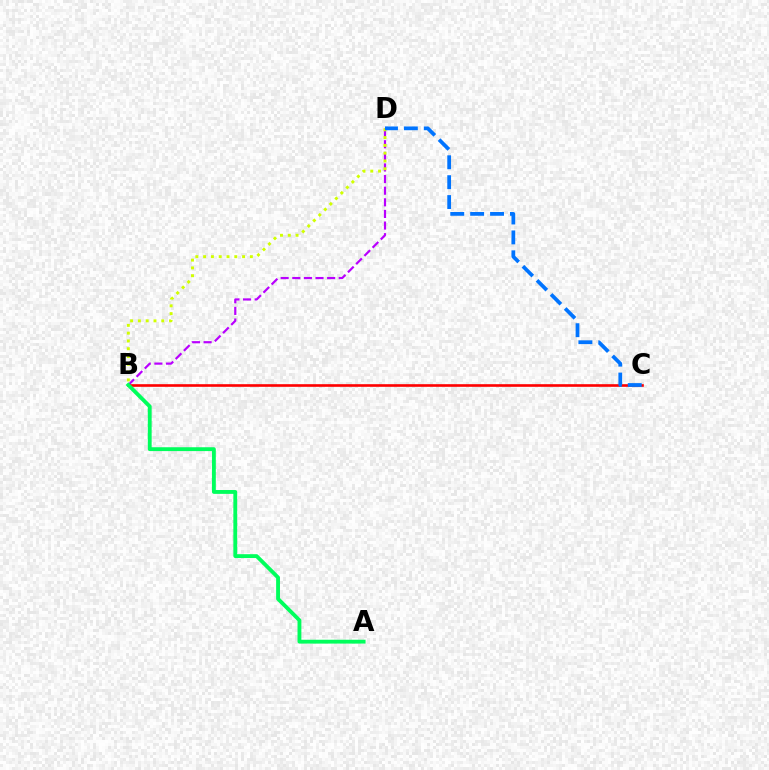{('B', 'D'): [{'color': '#b900ff', 'line_style': 'dashed', 'thickness': 1.58}, {'color': '#d1ff00', 'line_style': 'dotted', 'thickness': 2.12}], ('B', 'C'): [{'color': '#ff0000', 'line_style': 'solid', 'thickness': 1.9}], ('C', 'D'): [{'color': '#0074ff', 'line_style': 'dashed', 'thickness': 2.7}], ('A', 'B'): [{'color': '#00ff5c', 'line_style': 'solid', 'thickness': 2.77}]}